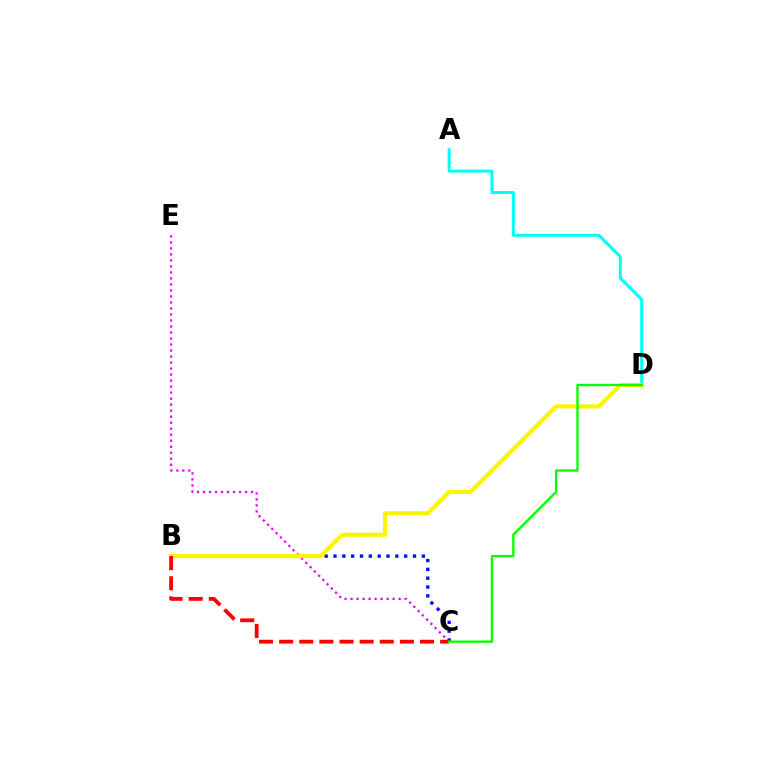{('C', 'E'): [{'color': '#ee00ff', 'line_style': 'dotted', 'thickness': 1.63}], ('A', 'D'): [{'color': '#00fff6', 'line_style': 'solid', 'thickness': 2.16}], ('B', 'C'): [{'color': '#0010ff', 'line_style': 'dotted', 'thickness': 2.4}, {'color': '#ff0000', 'line_style': 'dashed', 'thickness': 2.73}], ('B', 'D'): [{'color': '#fcf500', 'line_style': 'solid', 'thickness': 2.96}], ('C', 'D'): [{'color': '#08ff00', 'line_style': 'solid', 'thickness': 1.7}]}